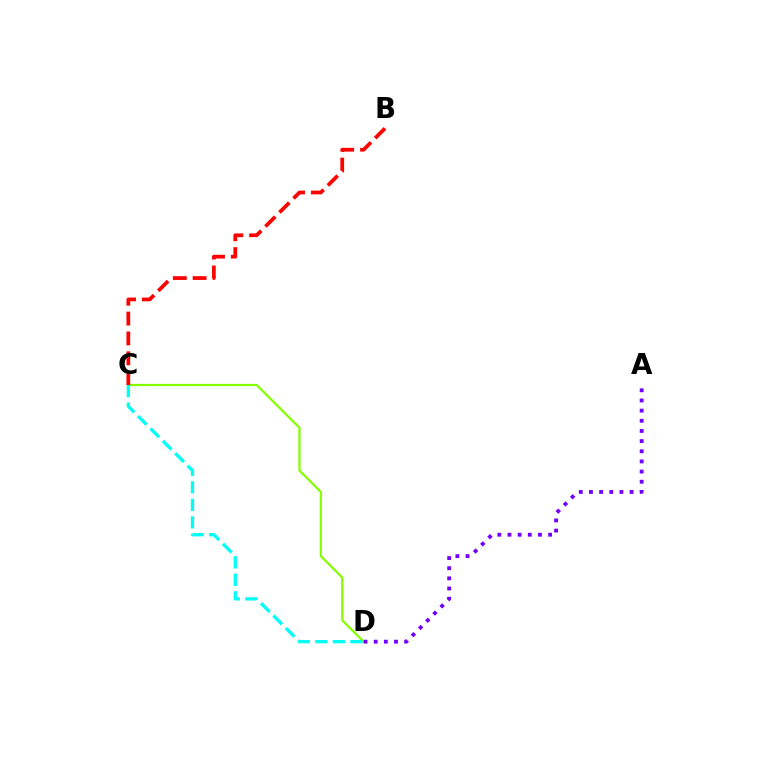{('C', 'D'): [{'color': '#84ff00', 'line_style': 'solid', 'thickness': 1.61}, {'color': '#00fff6', 'line_style': 'dashed', 'thickness': 2.38}], ('A', 'D'): [{'color': '#7200ff', 'line_style': 'dotted', 'thickness': 2.76}], ('B', 'C'): [{'color': '#ff0000', 'line_style': 'dashed', 'thickness': 2.7}]}